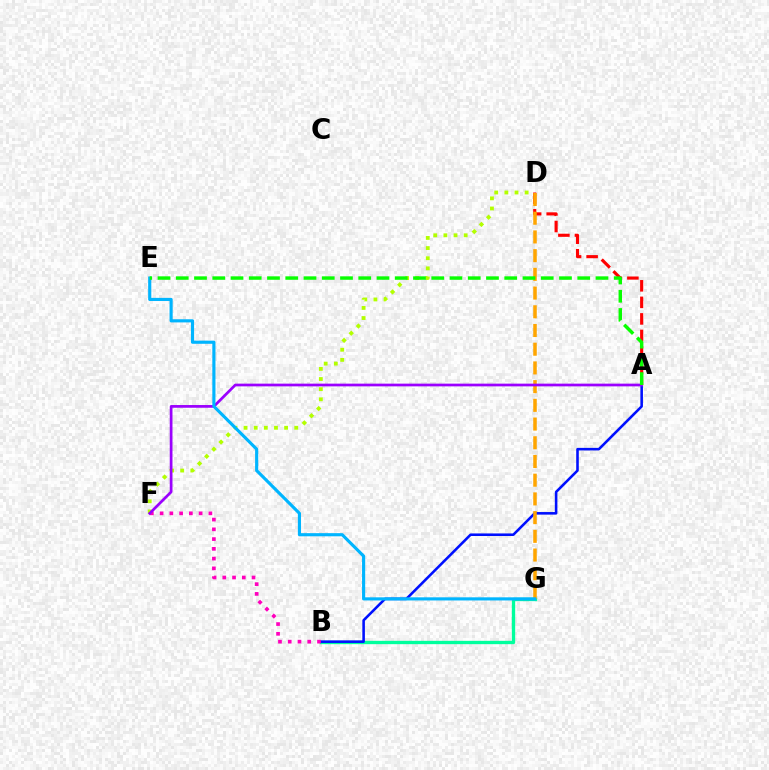{('A', 'D'): [{'color': '#ff0000', 'line_style': 'dashed', 'thickness': 2.25}], ('B', 'G'): [{'color': '#00ff9d', 'line_style': 'solid', 'thickness': 2.4}], ('A', 'B'): [{'color': '#0010ff', 'line_style': 'solid', 'thickness': 1.85}], ('B', 'F'): [{'color': '#ff00bd', 'line_style': 'dotted', 'thickness': 2.65}], ('D', 'F'): [{'color': '#b3ff00', 'line_style': 'dotted', 'thickness': 2.75}], ('D', 'G'): [{'color': '#ffa500', 'line_style': 'dashed', 'thickness': 2.54}], ('A', 'F'): [{'color': '#9b00ff', 'line_style': 'solid', 'thickness': 1.96}], ('E', 'G'): [{'color': '#00b5ff', 'line_style': 'solid', 'thickness': 2.26}], ('A', 'E'): [{'color': '#08ff00', 'line_style': 'dashed', 'thickness': 2.48}]}